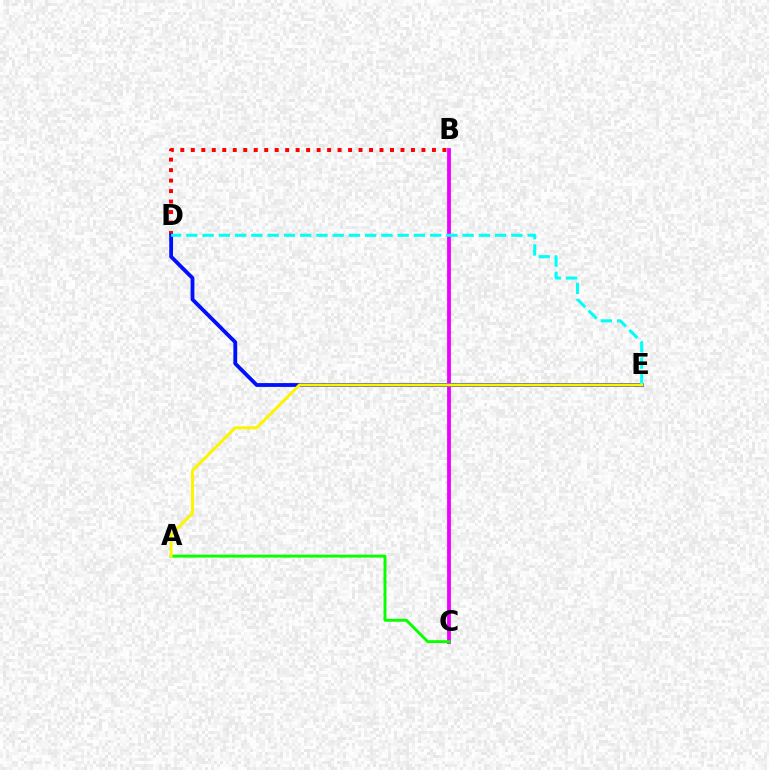{('B', 'D'): [{'color': '#ff0000', 'line_style': 'dotted', 'thickness': 2.85}], ('B', 'C'): [{'color': '#ee00ff', 'line_style': 'solid', 'thickness': 2.74}], ('D', 'E'): [{'color': '#0010ff', 'line_style': 'solid', 'thickness': 2.75}, {'color': '#00fff6', 'line_style': 'dashed', 'thickness': 2.21}], ('A', 'C'): [{'color': '#08ff00', 'line_style': 'solid', 'thickness': 2.11}], ('A', 'E'): [{'color': '#fcf500', 'line_style': 'solid', 'thickness': 2.16}]}